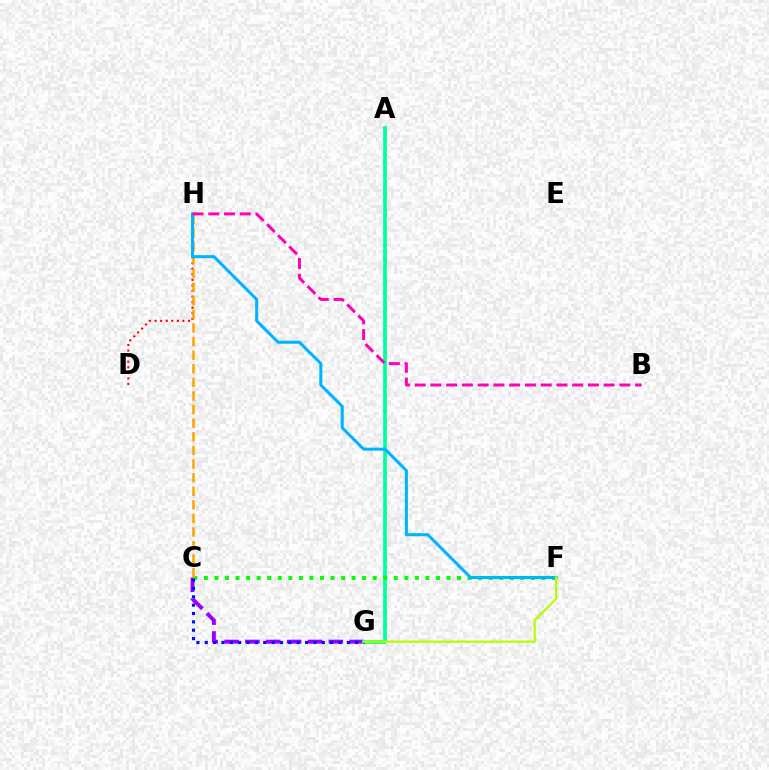{('C', 'G'): [{'color': '#9b00ff', 'line_style': 'dashed', 'thickness': 2.83}, {'color': '#0010ff', 'line_style': 'dotted', 'thickness': 2.27}], ('A', 'G'): [{'color': '#00ff9d', 'line_style': 'solid', 'thickness': 2.67}], ('C', 'F'): [{'color': '#08ff00', 'line_style': 'dotted', 'thickness': 2.87}], ('D', 'H'): [{'color': '#ff0000', 'line_style': 'dotted', 'thickness': 1.51}], ('C', 'H'): [{'color': '#ffa500', 'line_style': 'dashed', 'thickness': 1.85}], ('F', 'H'): [{'color': '#00b5ff', 'line_style': 'solid', 'thickness': 2.2}], ('B', 'H'): [{'color': '#ff00bd', 'line_style': 'dashed', 'thickness': 2.14}], ('F', 'G'): [{'color': '#b3ff00', 'line_style': 'solid', 'thickness': 1.61}]}